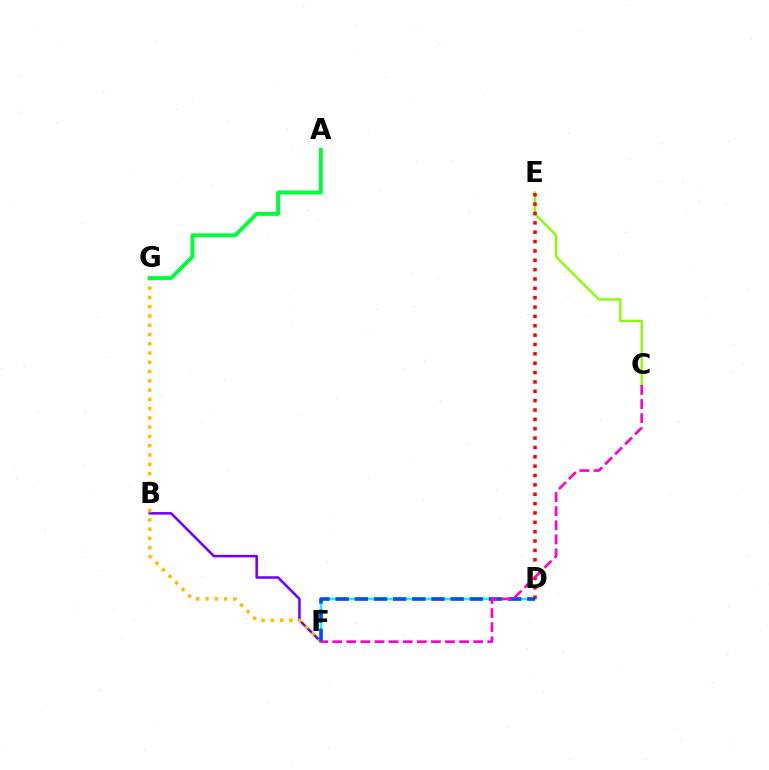{('B', 'F'): [{'color': '#7200ff', 'line_style': 'solid', 'thickness': 1.83}], ('D', 'F'): [{'color': '#00fff6', 'line_style': 'solid', 'thickness': 1.76}, {'color': '#004bff', 'line_style': 'dashed', 'thickness': 2.6}], ('F', 'G'): [{'color': '#ffbd00', 'line_style': 'dotted', 'thickness': 2.52}], ('C', 'E'): [{'color': '#84ff00', 'line_style': 'solid', 'thickness': 1.68}], ('D', 'E'): [{'color': '#ff0000', 'line_style': 'dotted', 'thickness': 2.54}], ('C', 'F'): [{'color': '#ff00cf', 'line_style': 'dashed', 'thickness': 1.92}], ('A', 'G'): [{'color': '#00ff39', 'line_style': 'solid', 'thickness': 2.81}]}